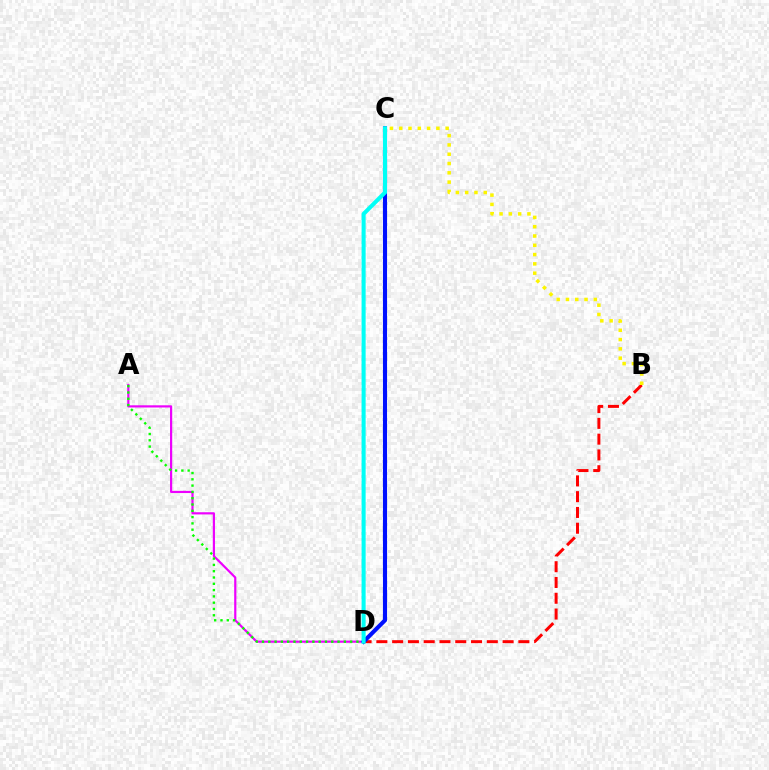{('B', 'D'): [{'color': '#ff0000', 'line_style': 'dashed', 'thickness': 2.14}], ('A', 'D'): [{'color': '#ee00ff', 'line_style': 'solid', 'thickness': 1.57}, {'color': '#08ff00', 'line_style': 'dotted', 'thickness': 1.71}], ('C', 'D'): [{'color': '#0010ff', 'line_style': 'solid', 'thickness': 2.95}, {'color': '#00fff6', 'line_style': 'solid', 'thickness': 2.91}], ('B', 'C'): [{'color': '#fcf500', 'line_style': 'dotted', 'thickness': 2.53}]}